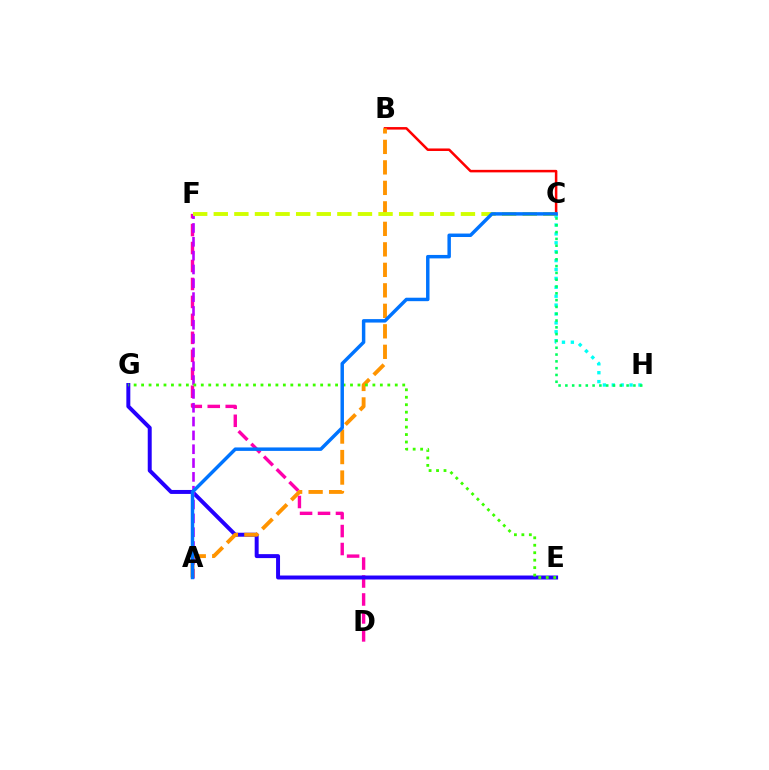{('C', 'H'): [{'color': '#00fff6', 'line_style': 'dotted', 'thickness': 2.42}, {'color': '#00ff5c', 'line_style': 'dotted', 'thickness': 1.85}], ('B', 'C'): [{'color': '#ff0000', 'line_style': 'solid', 'thickness': 1.82}], ('D', 'F'): [{'color': '#ff00ac', 'line_style': 'dashed', 'thickness': 2.44}], ('E', 'G'): [{'color': '#2500ff', 'line_style': 'solid', 'thickness': 2.86}, {'color': '#3dff00', 'line_style': 'dotted', 'thickness': 2.03}], ('A', 'F'): [{'color': '#b900ff', 'line_style': 'dashed', 'thickness': 1.88}], ('A', 'B'): [{'color': '#ff9400', 'line_style': 'dashed', 'thickness': 2.78}], ('C', 'F'): [{'color': '#d1ff00', 'line_style': 'dashed', 'thickness': 2.8}], ('A', 'C'): [{'color': '#0074ff', 'line_style': 'solid', 'thickness': 2.49}]}